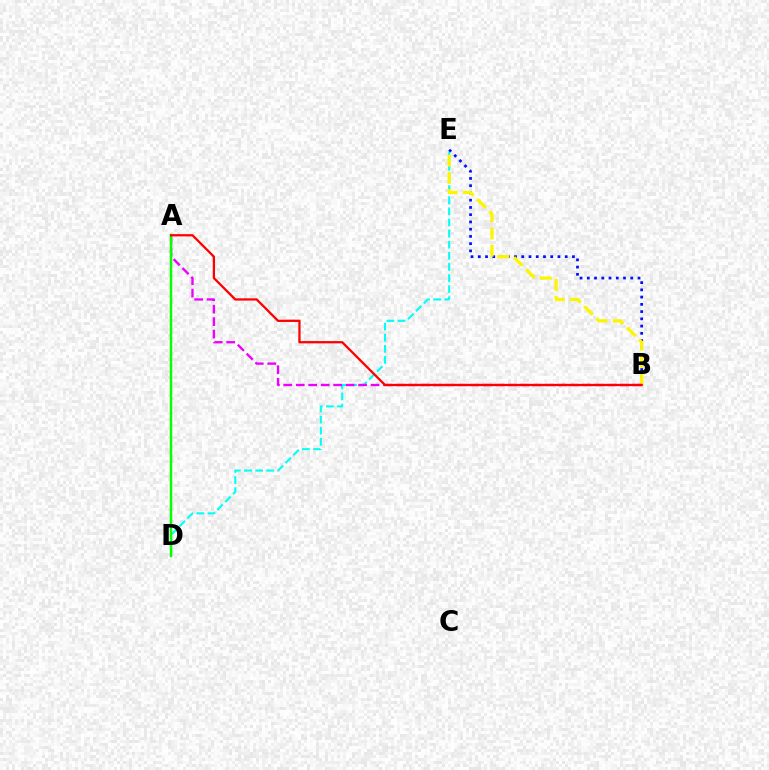{('D', 'E'): [{'color': '#00fff6', 'line_style': 'dashed', 'thickness': 1.51}], ('B', 'E'): [{'color': '#0010ff', 'line_style': 'dotted', 'thickness': 1.97}, {'color': '#fcf500', 'line_style': 'dashed', 'thickness': 2.33}], ('A', 'B'): [{'color': '#ee00ff', 'line_style': 'dashed', 'thickness': 1.69}, {'color': '#ff0000', 'line_style': 'solid', 'thickness': 1.64}], ('A', 'D'): [{'color': '#08ff00', 'line_style': 'solid', 'thickness': 1.78}]}